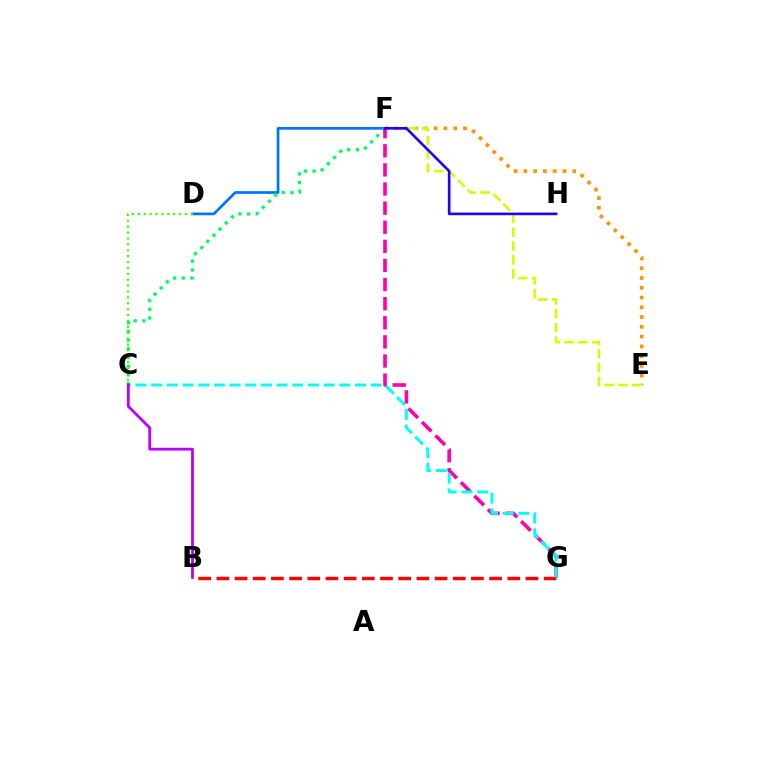{('E', 'F'): [{'color': '#ff9400', 'line_style': 'dotted', 'thickness': 2.65}, {'color': '#d1ff00', 'line_style': 'dashed', 'thickness': 1.88}], ('D', 'F'): [{'color': '#0074ff', 'line_style': 'solid', 'thickness': 1.95}], ('C', 'F'): [{'color': '#00ff5c', 'line_style': 'dotted', 'thickness': 2.36}], ('F', 'G'): [{'color': '#ff00ac', 'line_style': 'dashed', 'thickness': 2.6}], ('B', 'G'): [{'color': '#ff0000', 'line_style': 'dashed', 'thickness': 2.47}], ('C', 'D'): [{'color': '#3dff00', 'line_style': 'dotted', 'thickness': 1.6}], ('F', 'H'): [{'color': '#2500ff', 'line_style': 'solid', 'thickness': 1.9}], ('C', 'G'): [{'color': '#00fff6', 'line_style': 'dashed', 'thickness': 2.13}], ('B', 'C'): [{'color': '#b900ff', 'line_style': 'solid', 'thickness': 2.0}]}